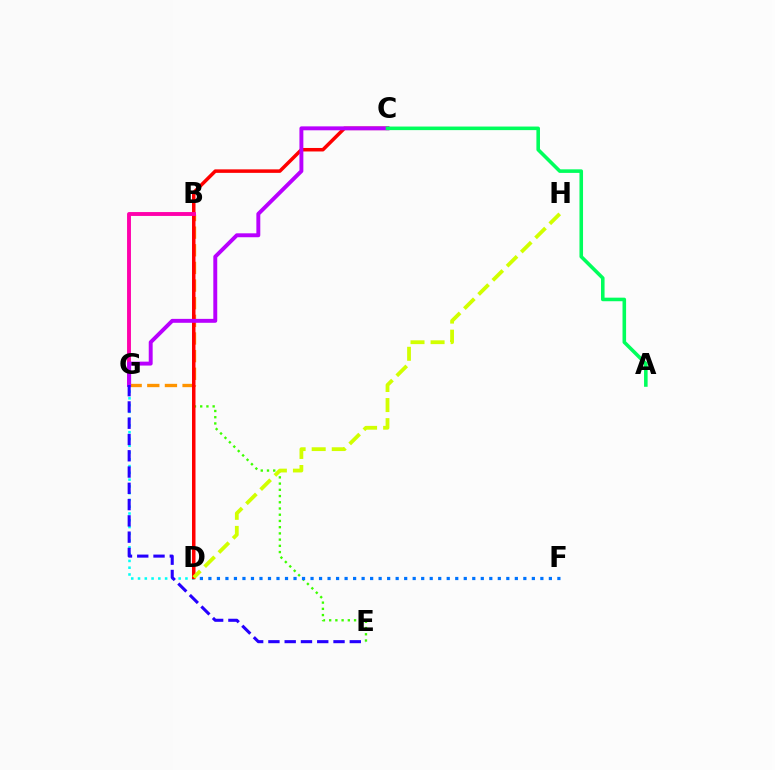{('D', 'G'): [{'color': '#00fff6', 'line_style': 'dotted', 'thickness': 1.84}], ('B', 'E'): [{'color': '#3dff00', 'line_style': 'dotted', 'thickness': 1.69}], ('B', 'G'): [{'color': '#ff9400', 'line_style': 'dashed', 'thickness': 2.4}, {'color': '#ff00ac', 'line_style': 'solid', 'thickness': 2.8}], ('C', 'D'): [{'color': '#ff0000', 'line_style': 'solid', 'thickness': 2.52}], ('D', 'F'): [{'color': '#0074ff', 'line_style': 'dotted', 'thickness': 2.31}], ('C', 'G'): [{'color': '#b900ff', 'line_style': 'solid', 'thickness': 2.82}], ('E', 'G'): [{'color': '#2500ff', 'line_style': 'dashed', 'thickness': 2.21}], ('A', 'C'): [{'color': '#00ff5c', 'line_style': 'solid', 'thickness': 2.57}], ('D', 'H'): [{'color': '#d1ff00', 'line_style': 'dashed', 'thickness': 2.73}]}